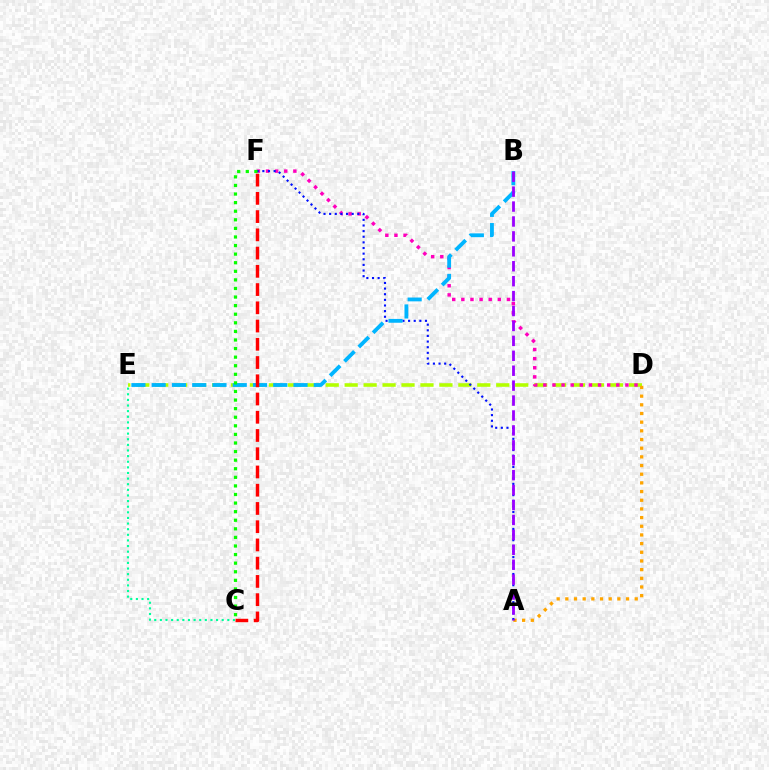{('D', 'E'): [{'color': '#b3ff00', 'line_style': 'dashed', 'thickness': 2.57}], ('D', 'F'): [{'color': '#ff00bd', 'line_style': 'dotted', 'thickness': 2.48}], ('A', 'D'): [{'color': '#ffa500', 'line_style': 'dotted', 'thickness': 2.36}], ('A', 'F'): [{'color': '#0010ff', 'line_style': 'dotted', 'thickness': 1.53}], ('B', 'E'): [{'color': '#00b5ff', 'line_style': 'dashed', 'thickness': 2.75}], ('C', 'F'): [{'color': '#08ff00', 'line_style': 'dotted', 'thickness': 2.33}, {'color': '#ff0000', 'line_style': 'dashed', 'thickness': 2.48}], ('A', 'B'): [{'color': '#9b00ff', 'line_style': 'dashed', 'thickness': 2.03}], ('C', 'E'): [{'color': '#00ff9d', 'line_style': 'dotted', 'thickness': 1.53}]}